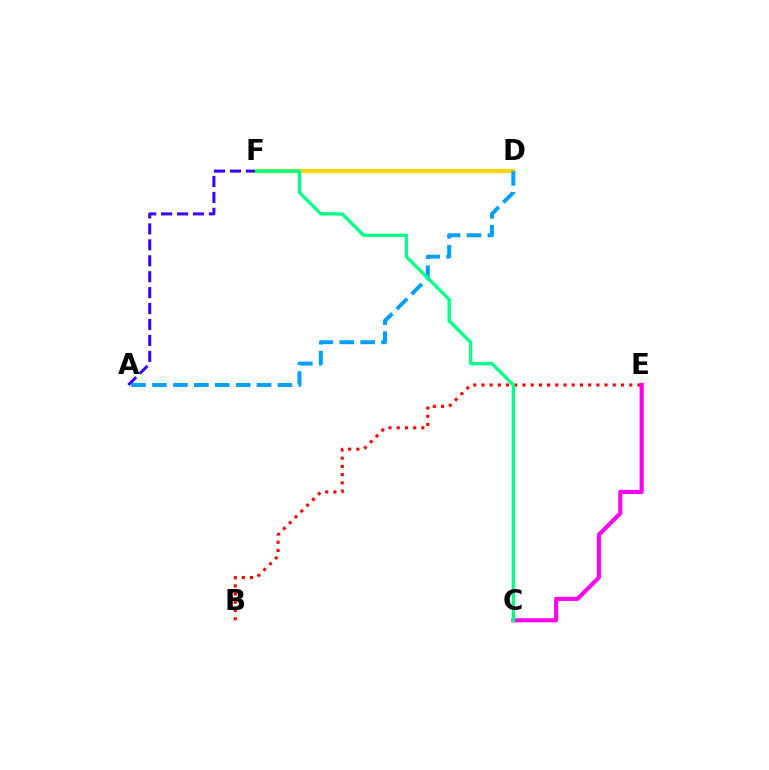{('B', 'E'): [{'color': '#ff0000', 'line_style': 'dotted', 'thickness': 2.23}], ('C', 'E'): [{'color': '#ff00ed', 'line_style': 'solid', 'thickness': 2.96}], ('A', 'F'): [{'color': '#3700ff', 'line_style': 'dashed', 'thickness': 2.17}], ('D', 'F'): [{'color': '#4fff00', 'line_style': 'solid', 'thickness': 2.42}, {'color': '#ffd500', 'line_style': 'solid', 'thickness': 2.93}], ('A', 'D'): [{'color': '#009eff', 'line_style': 'dashed', 'thickness': 2.84}], ('C', 'F'): [{'color': '#00ff86', 'line_style': 'solid', 'thickness': 2.4}]}